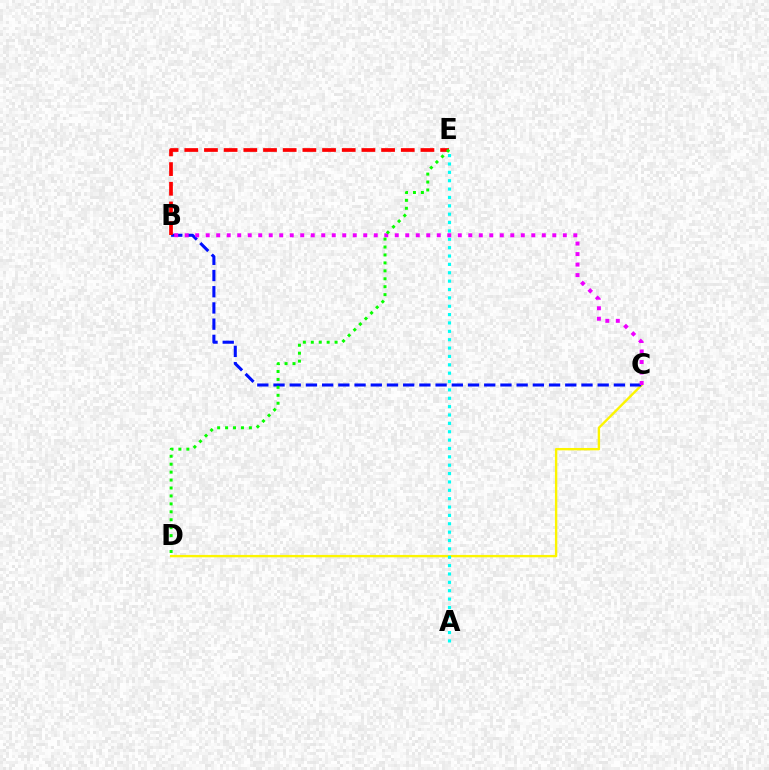{('C', 'D'): [{'color': '#fcf500', 'line_style': 'solid', 'thickness': 1.71}], ('A', 'E'): [{'color': '#00fff6', 'line_style': 'dotted', 'thickness': 2.27}], ('B', 'C'): [{'color': '#0010ff', 'line_style': 'dashed', 'thickness': 2.2}, {'color': '#ee00ff', 'line_style': 'dotted', 'thickness': 2.85}], ('B', 'E'): [{'color': '#ff0000', 'line_style': 'dashed', 'thickness': 2.67}], ('D', 'E'): [{'color': '#08ff00', 'line_style': 'dotted', 'thickness': 2.16}]}